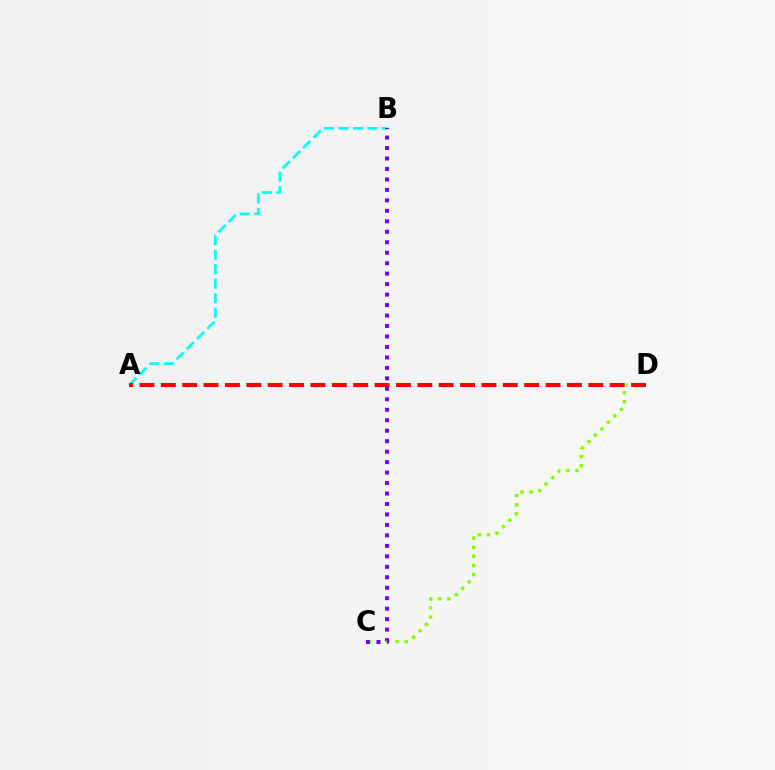{('C', 'D'): [{'color': '#84ff00', 'line_style': 'dotted', 'thickness': 2.48}], ('A', 'B'): [{'color': '#00fff6', 'line_style': 'dashed', 'thickness': 1.97}], ('A', 'D'): [{'color': '#ff0000', 'line_style': 'dashed', 'thickness': 2.9}], ('B', 'C'): [{'color': '#7200ff', 'line_style': 'dotted', 'thickness': 2.84}]}